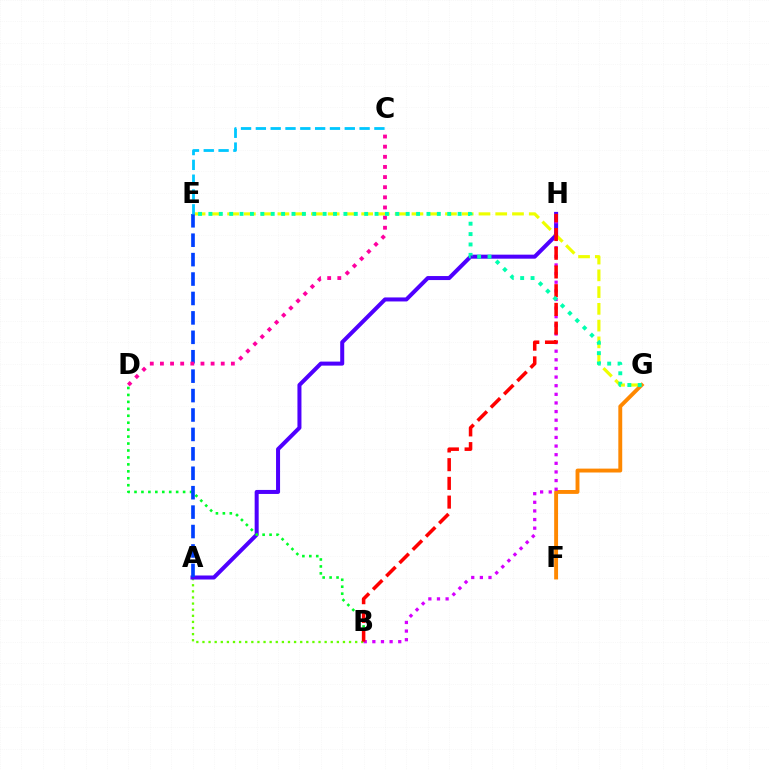{('E', 'G'): [{'color': '#eeff00', 'line_style': 'dashed', 'thickness': 2.28}, {'color': '#00ffaf', 'line_style': 'dotted', 'thickness': 2.82}], ('A', 'B'): [{'color': '#66ff00', 'line_style': 'dotted', 'thickness': 1.66}], ('F', 'G'): [{'color': '#ff8800', 'line_style': 'solid', 'thickness': 2.8}], ('A', 'H'): [{'color': '#4f00ff', 'line_style': 'solid', 'thickness': 2.89}], ('B', 'D'): [{'color': '#00ff27', 'line_style': 'dotted', 'thickness': 1.89}], ('B', 'H'): [{'color': '#d600ff', 'line_style': 'dotted', 'thickness': 2.34}, {'color': '#ff0000', 'line_style': 'dashed', 'thickness': 2.54}], ('A', 'E'): [{'color': '#003fff', 'line_style': 'dashed', 'thickness': 2.64}], ('C', 'D'): [{'color': '#ff00a0', 'line_style': 'dotted', 'thickness': 2.75}], ('C', 'E'): [{'color': '#00c7ff', 'line_style': 'dashed', 'thickness': 2.01}]}